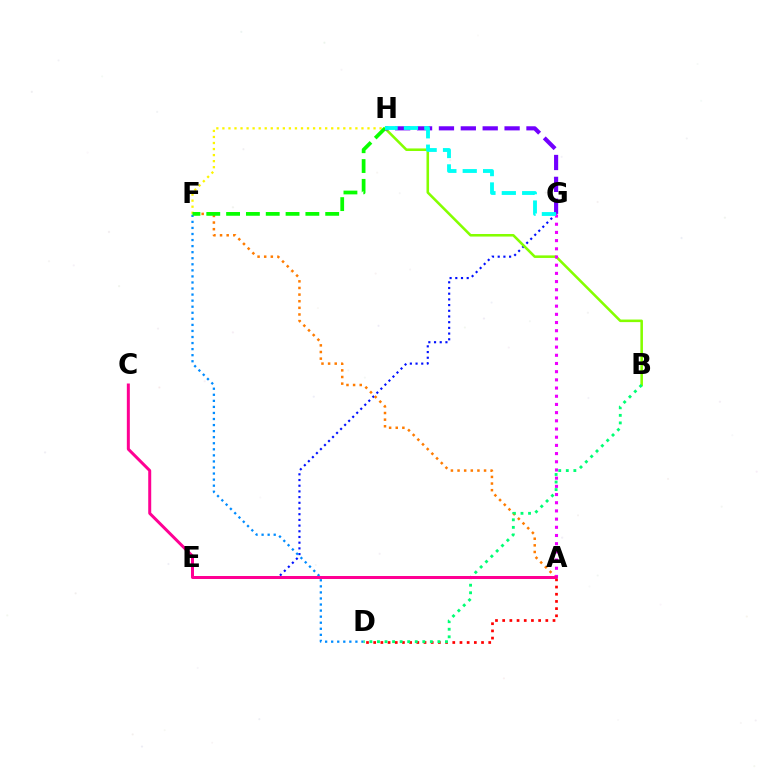{('E', 'G'): [{'color': '#0010ff', 'line_style': 'dotted', 'thickness': 1.55}], ('A', 'F'): [{'color': '#ff7c00', 'line_style': 'dotted', 'thickness': 1.8}], ('A', 'D'): [{'color': '#ff0000', 'line_style': 'dotted', 'thickness': 1.95}], ('B', 'H'): [{'color': '#84ff00', 'line_style': 'solid', 'thickness': 1.84}], ('A', 'G'): [{'color': '#ee00ff', 'line_style': 'dotted', 'thickness': 2.23}], ('D', 'F'): [{'color': '#008cff', 'line_style': 'dotted', 'thickness': 1.65}], ('F', 'H'): [{'color': '#fcf500', 'line_style': 'dotted', 'thickness': 1.64}, {'color': '#08ff00', 'line_style': 'dashed', 'thickness': 2.69}], ('B', 'D'): [{'color': '#00ff74', 'line_style': 'dotted', 'thickness': 2.05}], ('A', 'C'): [{'color': '#ff0094', 'line_style': 'solid', 'thickness': 2.15}], ('G', 'H'): [{'color': '#7200ff', 'line_style': 'dashed', 'thickness': 2.97}, {'color': '#00fff6', 'line_style': 'dashed', 'thickness': 2.77}]}